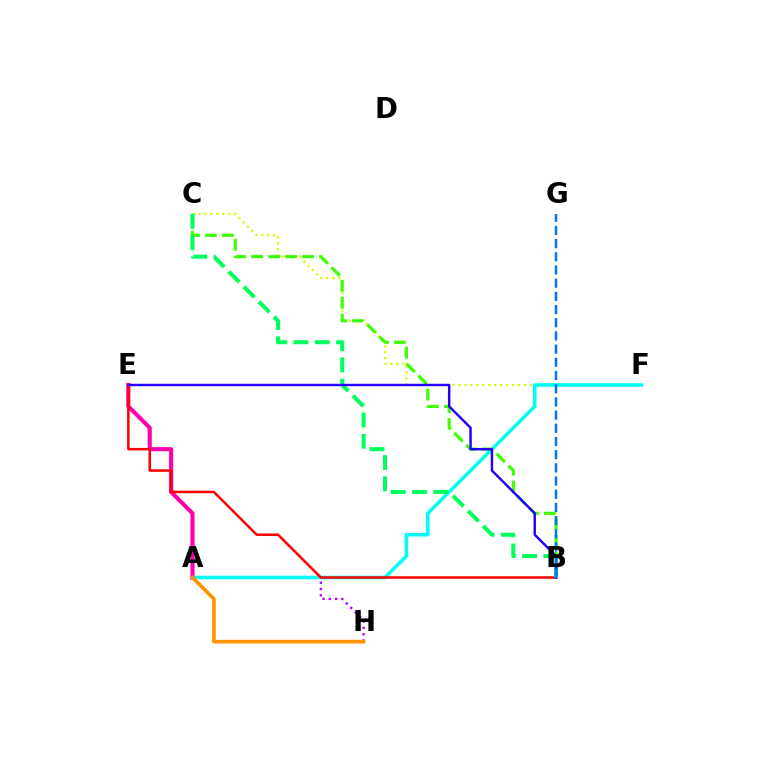{('A', 'H'): [{'color': '#b900ff', 'line_style': 'dotted', 'thickness': 1.71}, {'color': '#ff9400', 'line_style': 'solid', 'thickness': 2.64}], ('C', 'F'): [{'color': '#d1ff00', 'line_style': 'dotted', 'thickness': 1.62}], ('A', 'F'): [{'color': '#00fff6', 'line_style': 'solid', 'thickness': 2.57}], ('A', 'E'): [{'color': '#ff00ac', 'line_style': 'solid', 'thickness': 2.96}], ('B', 'E'): [{'color': '#ff0000', 'line_style': 'solid', 'thickness': 1.8}, {'color': '#2500ff', 'line_style': 'solid', 'thickness': 1.77}], ('B', 'C'): [{'color': '#3dff00', 'line_style': 'dashed', 'thickness': 2.3}, {'color': '#00ff5c', 'line_style': 'dashed', 'thickness': 2.89}], ('B', 'G'): [{'color': '#0074ff', 'line_style': 'dashed', 'thickness': 1.79}]}